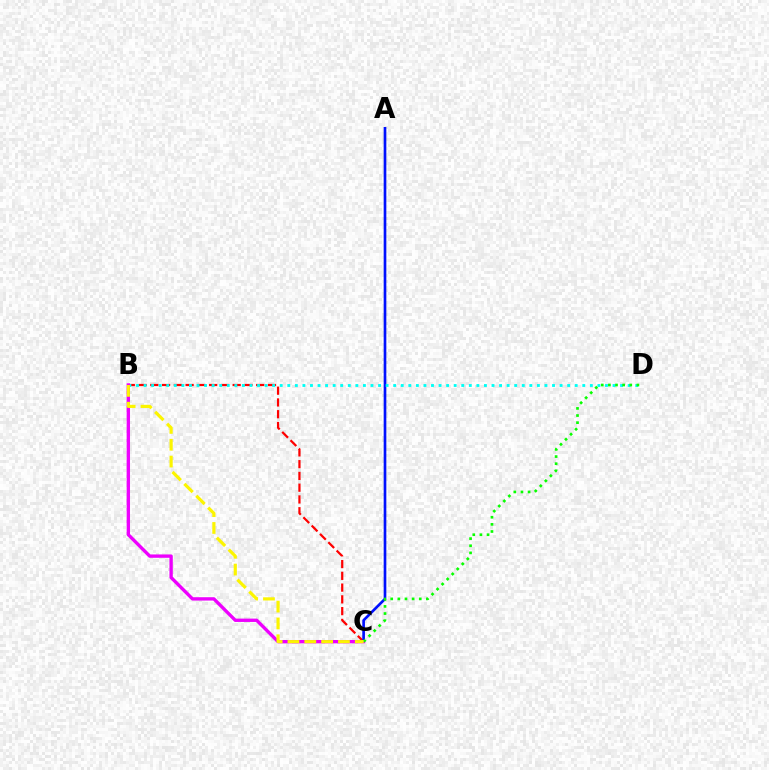{('B', 'C'): [{'color': '#ff0000', 'line_style': 'dashed', 'thickness': 1.6}, {'color': '#ee00ff', 'line_style': 'solid', 'thickness': 2.41}, {'color': '#fcf500', 'line_style': 'dashed', 'thickness': 2.29}], ('A', 'C'): [{'color': '#0010ff', 'line_style': 'solid', 'thickness': 1.92}], ('B', 'D'): [{'color': '#00fff6', 'line_style': 'dotted', 'thickness': 2.06}], ('C', 'D'): [{'color': '#08ff00', 'line_style': 'dotted', 'thickness': 1.94}]}